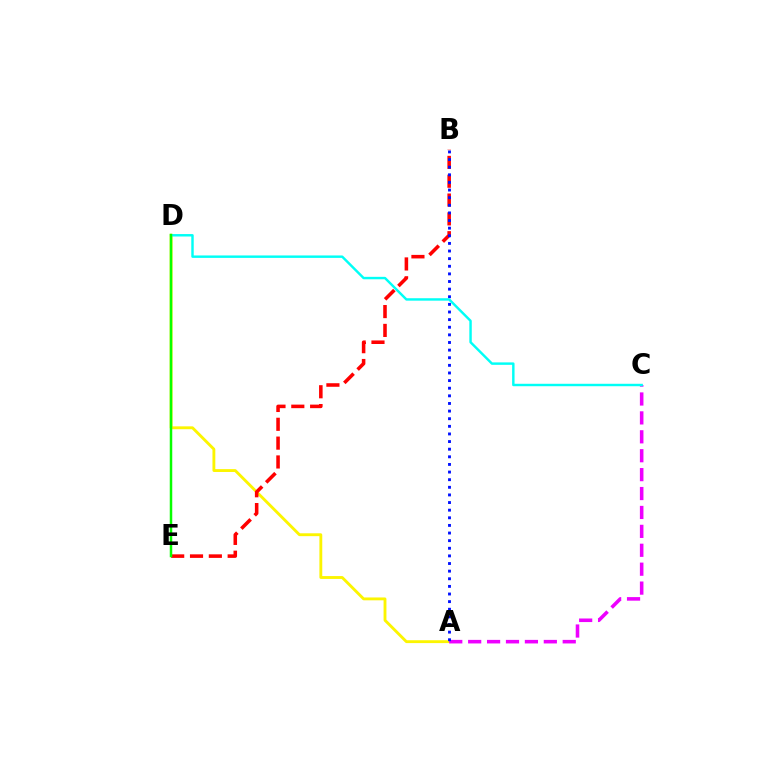{('A', 'D'): [{'color': '#fcf500', 'line_style': 'solid', 'thickness': 2.06}], ('A', 'C'): [{'color': '#ee00ff', 'line_style': 'dashed', 'thickness': 2.57}], ('B', 'E'): [{'color': '#ff0000', 'line_style': 'dashed', 'thickness': 2.56}], ('A', 'B'): [{'color': '#0010ff', 'line_style': 'dotted', 'thickness': 2.07}], ('C', 'D'): [{'color': '#00fff6', 'line_style': 'solid', 'thickness': 1.76}], ('D', 'E'): [{'color': '#08ff00', 'line_style': 'solid', 'thickness': 1.8}]}